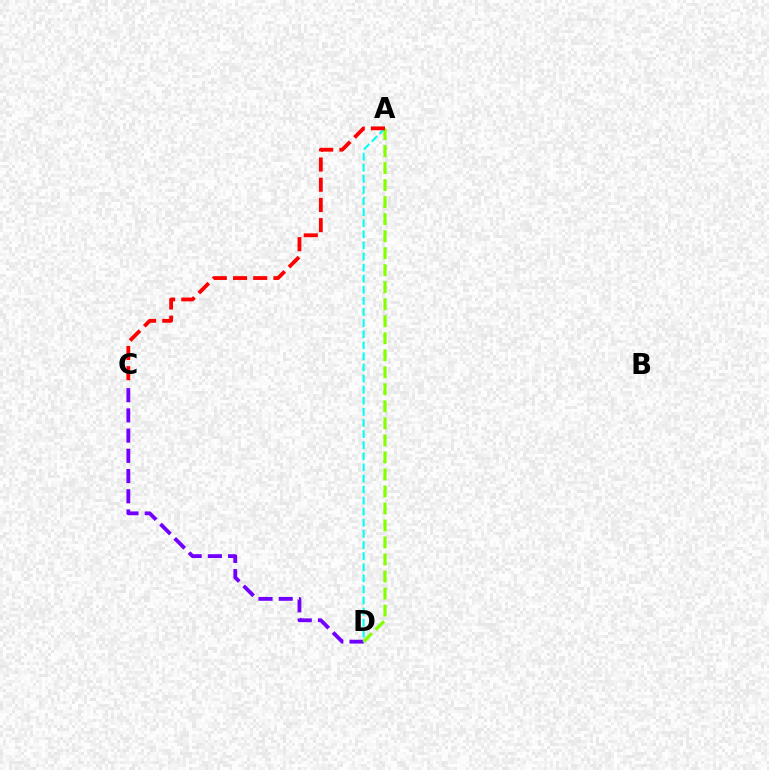{('C', 'D'): [{'color': '#7200ff', 'line_style': 'dashed', 'thickness': 2.75}], ('A', 'D'): [{'color': '#00fff6', 'line_style': 'dashed', 'thickness': 1.51}, {'color': '#84ff00', 'line_style': 'dashed', 'thickness': 2.31}], ('A', 'C'): [{'color': '#ff0000', 'line_style': 'dashed', 'thickness': 2.74}]}